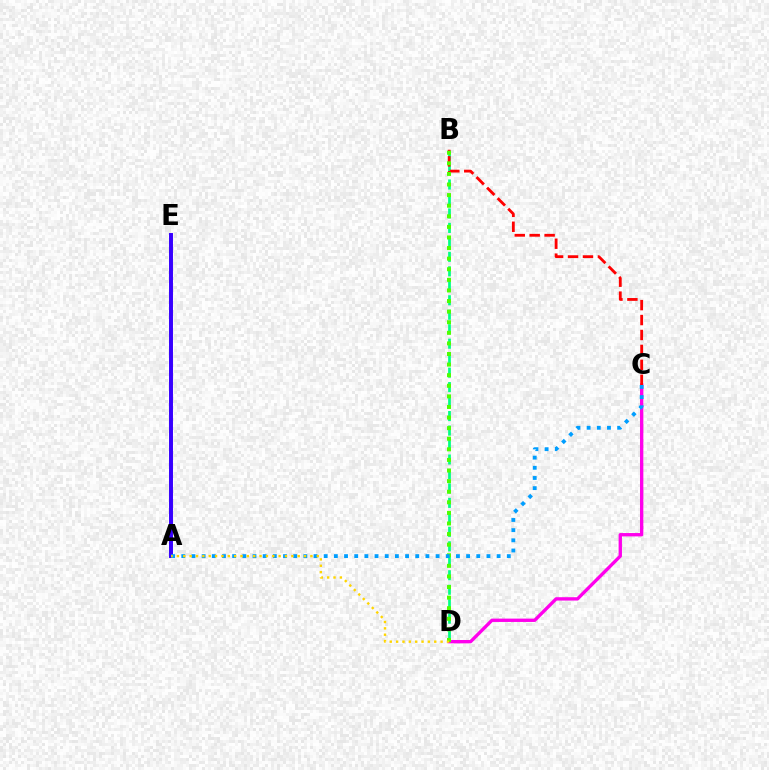{('A', 'E'): [{'color': '#3700ff', 'line_style': 'solid', 'thickness': 2.85}], ('B', 'D'): [{'color': '#00ff86', 'line_style': 'dashed', 'thickness': 1.97}, {'color': '#4fff00', 'line_style': 'dotted', 'thickness': 2.88}], ('C', 'D'): [{'color': '#ff00ed', 'line_style': 'solid', 'thickness': 2.41}], ('B', 'C'): [{'color': '#ff0000', 'line_style': 'dashed', 'thickness': 2.03}], ('A', 'C'): [{'color': '#009eff', 'line_style': 'dotted', 'thickness': 2.76}], ('A', 'D'): [{'color': '#ffd500', 'line_style': 'dotted', 'thickness': 1.73}]}